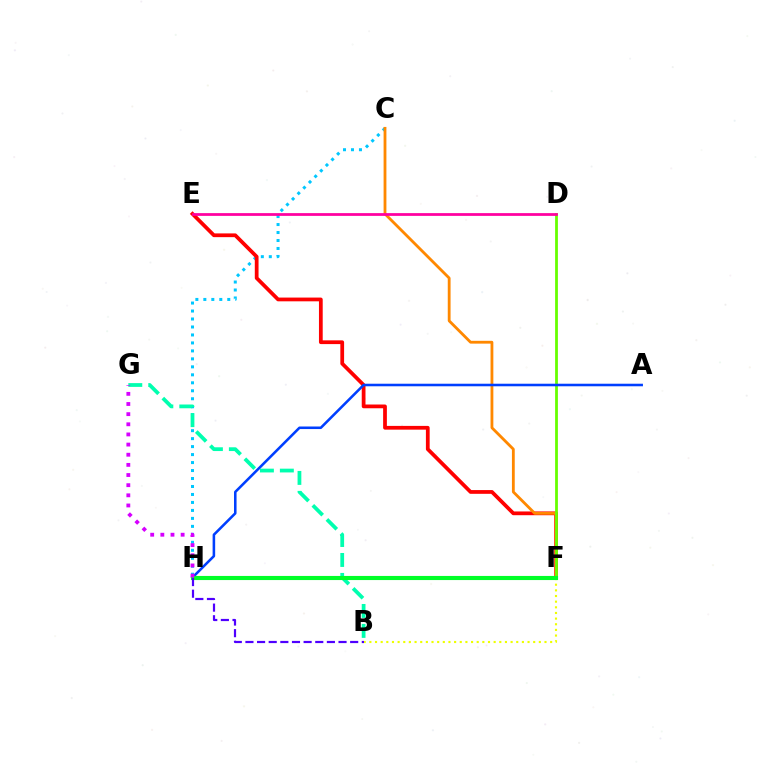{('C', 'H'): [{'color': '#00c7ff', 'line_style': 'dotted', 'thickness': 2.17}], ('E', 'F'): [{'color': '#ff0000', 'line_style': 'solid', 'thickness': 2.7}], ('C', 'F'): [{'color': '#ff8800', 'line_style': 'solid', 'thickness': 2.03}], ('D', 'F'): [{'color': '#66ff00', 'line_style': 'solid', 'thickness': 2.01}], ('B', 'G'): [{'color': '#00ffaf', 'line_style': 'dashed', 'thickness': 2.71}], ('A', 'H'): [{'color': '#003fff', 'line_style': 'solid', 'thickness': 1.84}], ('B', 'F'): [{'color': '#eeff00', 'line_style': 'dotted', 'thickness': 1.53}], ('D', 'E'): [{'color': '#ff00a0', 'line_style': 'solid', 'thickness': 1.98}], ('F', 'H'): [{'color': '#00ff27', 'line_style': 'solid', 'thickness': 2.96}], ('G', 'H'): [{'color': '#d600ff', 'line_style': 'dotted', 'thickness': 2.76}], ('B', 'H'): [{'color': '#4f00ff', 'line_style': 'dashed', 'thickness': 1.58}]}